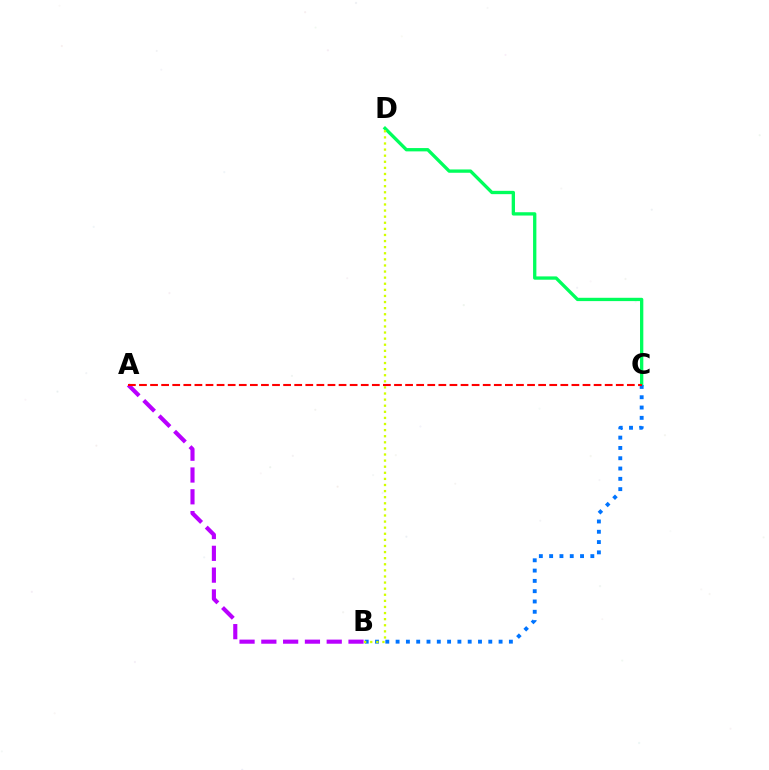{('C', 'D'): [{'color': '#00ff5c', 'line_style': 'solid', 'thickness': 2.38}], ('B', 'C'): [{'color': '#0074ff', 'line_style': 'dotted', 'thickness': 2.8}], ('B', 'D'): [{'color': '#d1ff00', 'line_style': 'dotted', 'thickness': 1.66}], ('A', 'B'): [{'color': '#b900ff', 'line_style': 'dashed', 'thickness': 2.96}], ('A', 'C'): [{'color': '#ff0000', 'line_style': 'dashed', 'thickness': 1.51}]}